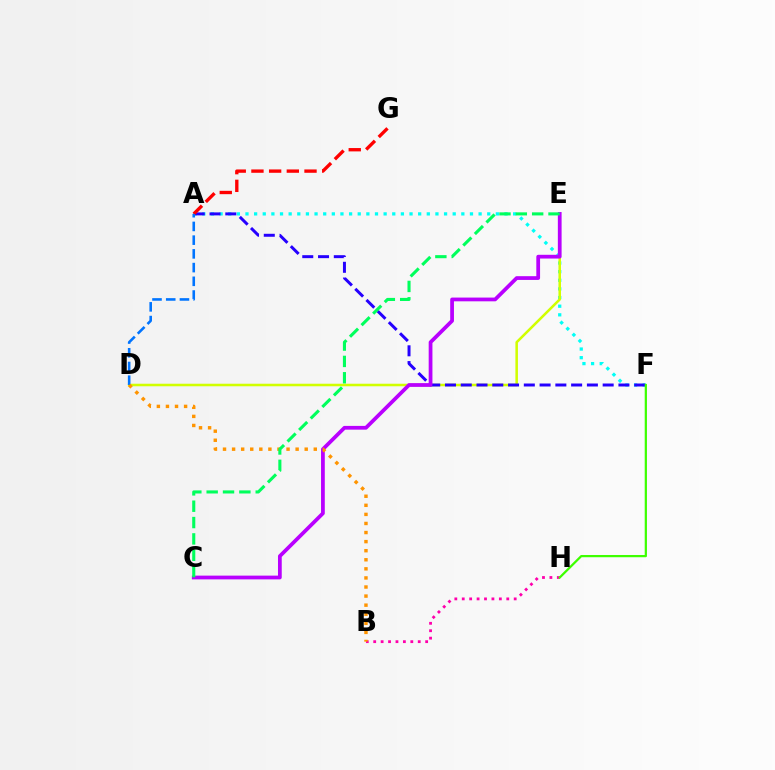{('A', 'F'): [{'color': '#00fff6', 'line_style': 'dotted', 'thickness': 2.35}, {'color': '#2500ff', 'line_style': 'dashed', 'thickness': 2.14}], ('D', 'E'): [{'color': '#d1ff00', 'line_style': 'solid', 'thickness': 1.83}], ('C', 'E'): [{'color': '#b900ff', 'line_style': 'solid', 'thickness': 2.7}, {'color': '#00ff5c', 'line_style': 'dashed', 'thickness': 2.22}], ('A', 'G'): [{'color': '#ff0000', 'line_style': 'dashed', 'thickness': 2.4}], ('A', 'D'): [{'color': '#0074ff', 'line_style': 'dashed', 'thickness': 1.86}], ('B', 'H'): [{'color': '#ff00ac', 'line_style': 'dotted', 'thickness': 2.02}], ('B', 'D'): [{'color': '#ff9400', 'line_style': 'dotted', 'thickness': 2.47}], ('F', 'H'): [{'color': '#3dff00', 'line_style': 'solid', 'thickness': 1.61}]}